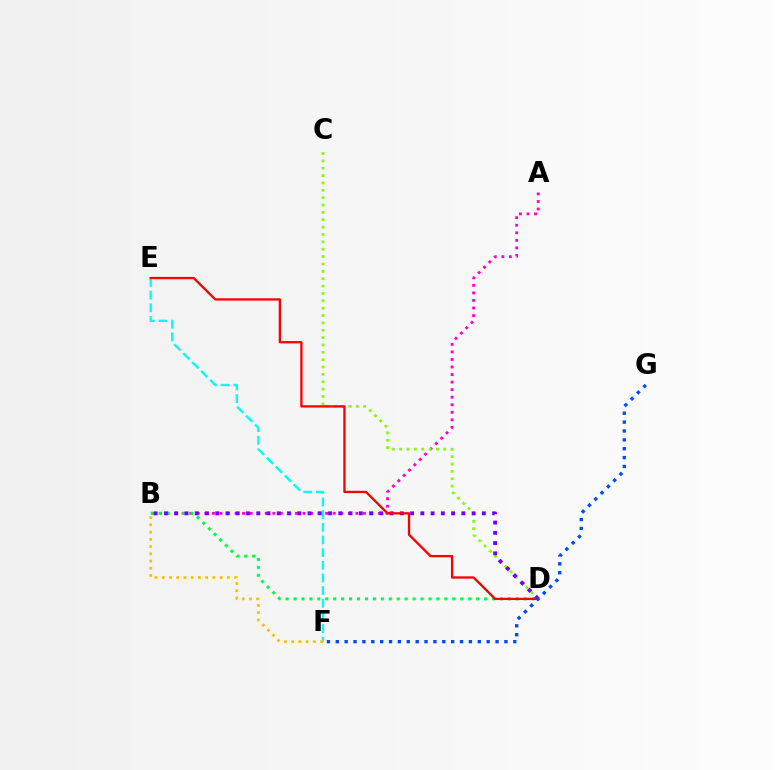{('E', 'F'): [{'color': '#00fff6', 'line_style': 'dashed', 'thickness': 1.72}], ('A', 'B'): [{'color': '#ff00cf', 'line_style': 'dotted', 'thickness': 2.05}], ('B', 'D'): [{'color': '#00ff39', 'line_style': 'dotted', 'thickness': 2.16}, {'color': '#7200ff', 'line_style': 'dotted', 'thickness': 2.79}], ('C', 'D'): [{'color': '#84ff00', 'line_style': 'dotted', 'thickness': 2.0}], ('D', 'E'): [{'color': '#ff0000', 'line_style': 'solid', 'thickness': 1.67}], ('B', 'F'): [{'color': '#ffbd00', 'line_style': 'dotted', 'thickness': 1.97}], ('F', 'G'): [{'color': '#004bff', 'line_style': 'dotted', 'thickness': 2.41}]}